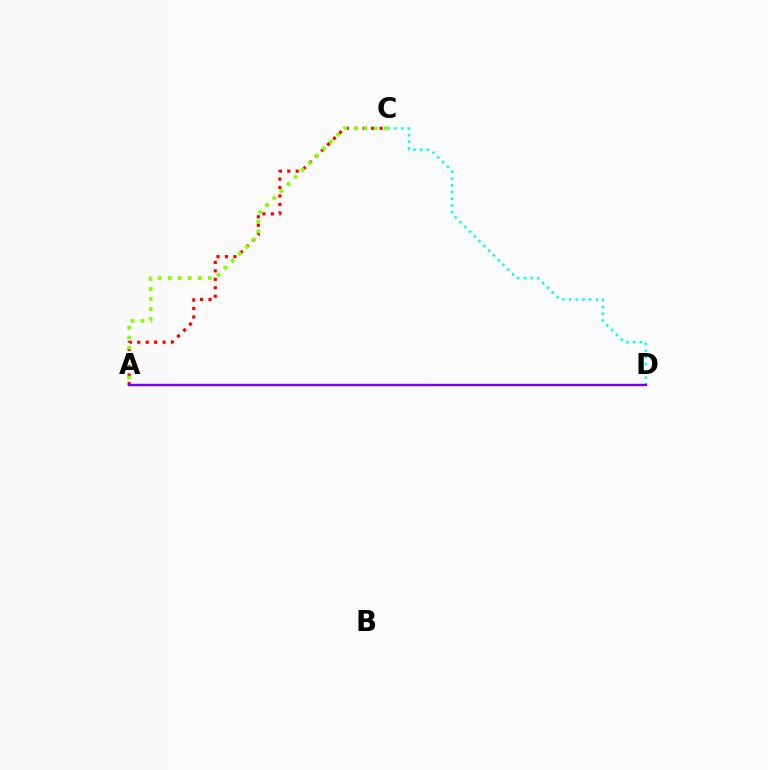{('A', 'C'): [{'color': '#ff0000', 'line_style': 'dotted', 'thickness': 2.3}, {'color': '#84ff00', 'line_style': 'dotted', 'thickness': 2.72}], ('C', 'D'): [{'color': '#00fff6', 'line_style': 'dotted', 'thickness': 1.83}], ('A', 'D'): [{'color': '#7200ff', 'line_style': 'solid', 'thickness': 1.73}]}